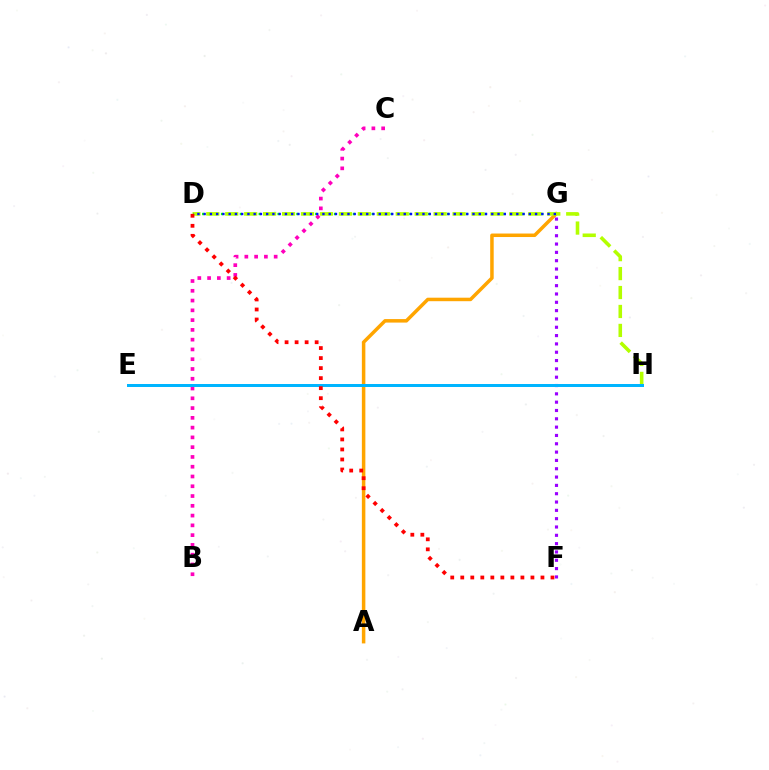{('E', 'H'): [{'color': '#00ff9d', 'line_style': 'dotted', 'thickness': 1.91}, {'color': '#00b5ff', 'line_style': 'solid', 'thickness': 2.16}], ('A', 'G'): [{'color': '#ffa500', 'line_style': 'solid', 'thickness': 2.52}], ('D', 'G'): [{'color': '#08ff00', 'line_style': 'dotted', 'thickness': 1.71}, {'color': '#0010ff', 'line_style': 'dotted', 'thickness': 1.7}], ('D', 'H'): [{'color': '#b3ff00', 'line_style': 'dashed', 'thickness': 2.57}], ('B', 'C'): [{'color': '#ff00bd', 'line_style': 'dotted', 'thickness': 2.66}], ('F', 'G'): [{'color': '#9b00ff', 'line_style': 'dotted', 'thickness': 2.26}], ('D', 'F'): [{'color': '#ff0000', 'line_style': 'dotted', 'thickness': 2.72}]}